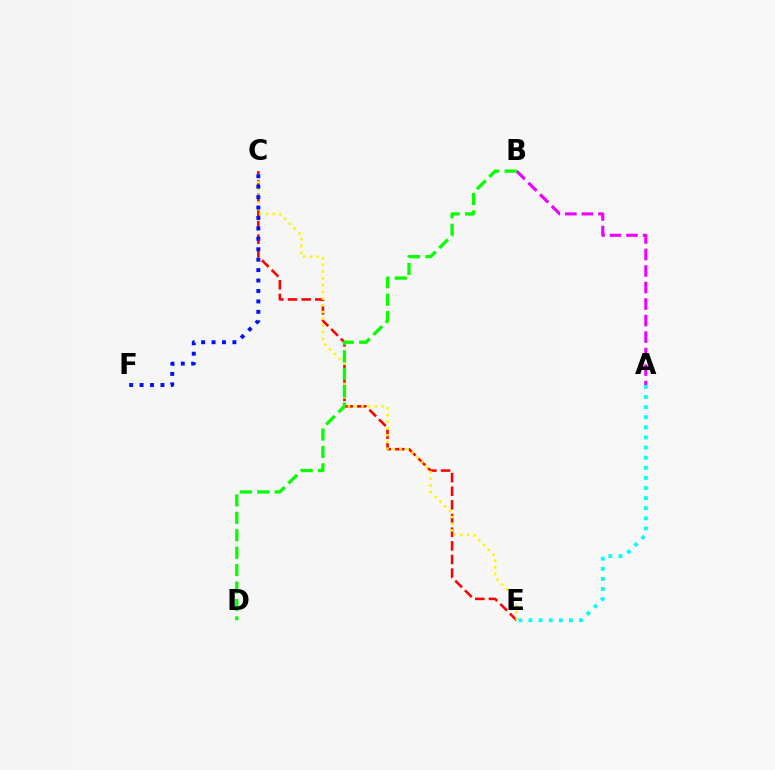{('C', 'E'): [{'color': '#ff0000', 'line_style': 'dashed', 'thickness': 1.85}, {'color': '#fcf500', 'line_style': 'dotted', 'thickness': 1.83}], ('A', 'B'): [{'color': '#ee00ff', 'line_style': 'dashed', 'thickness': 2.24}], ('B', 'D'): [{'color': '#08ff00', 'line_style': 'dashed', 'thickness': 2.37}], ('A', 'E'): [{'color': '#00fff6', 'line_style': 'dotted', 'thickness': 2.75}], ('C', 'F'): [{'color': '#0010ff', 'line_style': 'dotted', 'thickness': 2.83}]}